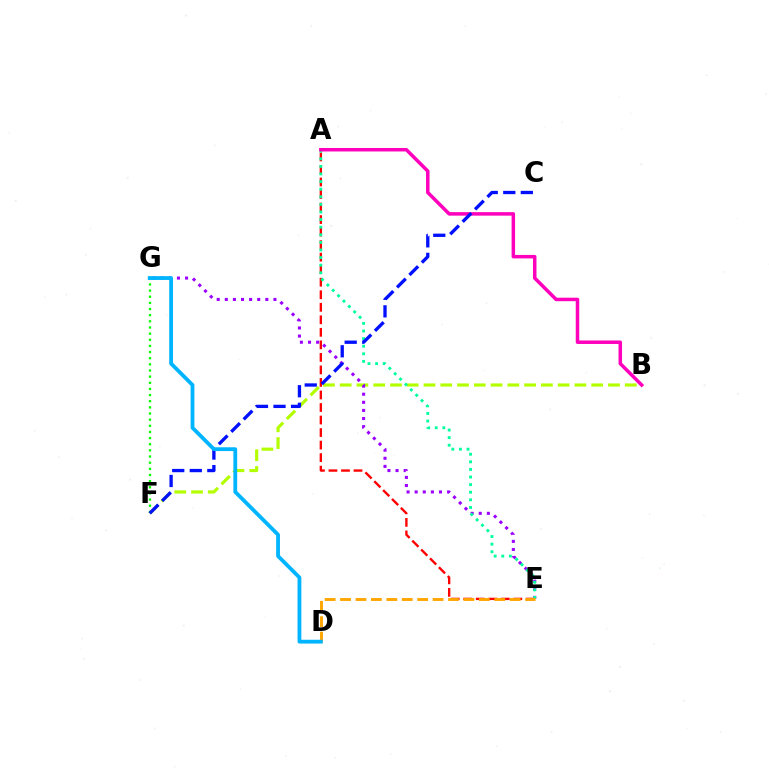{('B', 'F'): [{'color': '#b3ff00', 'line_style': 'dashed', 'thickness': 2.28}], ('F', 'G'): [{'color': '#08ff00', 'line_style': 'dotted', 'thickness': 1.67}], ('A', 'E'): [{'color': '#ff0000', 'line_style': 'dashed', 'thickness': 1.7}, {'color': '#00ff9d', 'line_style': 'dotted', 'thickness': 2.06}], ('E', 'G'): [{'color': '#9b00ff', 'line_style': 'dotted', 'thickness': 2.2}], ('A', 'B'): [{'color': '#ff00bd', 'line_style': 'solid', 'thickness': 2.52}], ('C', 'F'): [{'color': '#0010ff', 'line_style': 'dashed', 'thickness': 2.38}], ('D', 'E'): [{'color': '#ffa500', 'line_style': 'dashed', 'thickness': 2.09}], ('D', 'G'): [{'color': '#00b5ff', 'line_style': 'solid', 'thickness': 2.74}]}